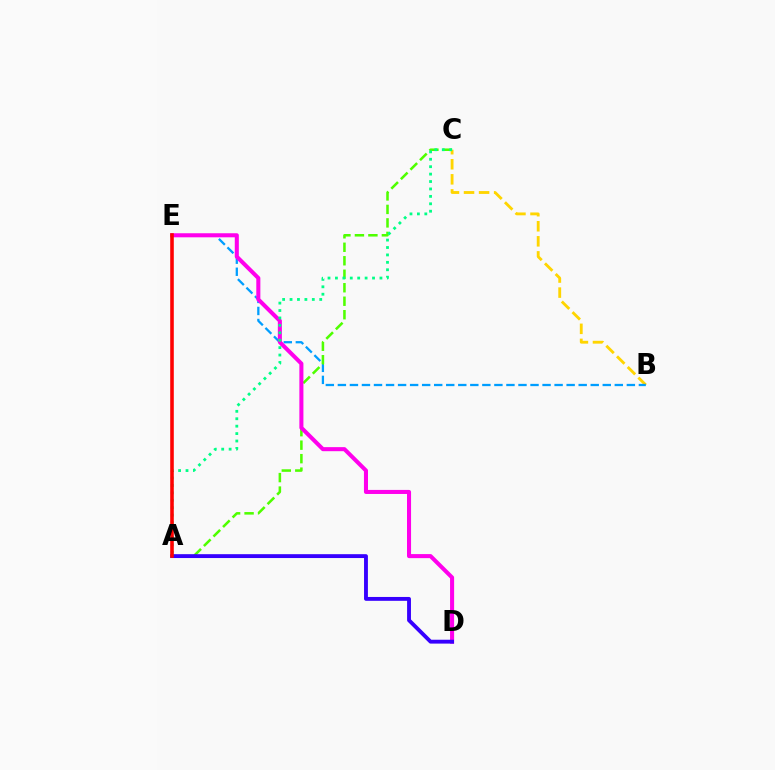{('B', 'C'): [{'color': '#ffd500', 'line_style': 'dashed', 'thickness': 2.05}], ('B', 'E'): [{'color': '#009eff', 'line_style': 'dashed', 'thickness': 1.64}], ('A', 'C'): [{'color': '#4fff00', 'line_style': 'dashed', 'thickness': 1.83}, {'color': '#00ff86', 'line_style': 'dotted', 'thickness': 2.02}], ('D', 'E'): [{'color': '#ff00ed', 'line_style': 'solid', 'thickness': 2.92}], ('A', 'D'): [{'color': '#3700ff', 'line_style': 'solid', 'thickness': 2.78}], ('A', 'E'): [{'color': '#ff0000', 'line_style': 'solid', 'thickness': 2.58}]}